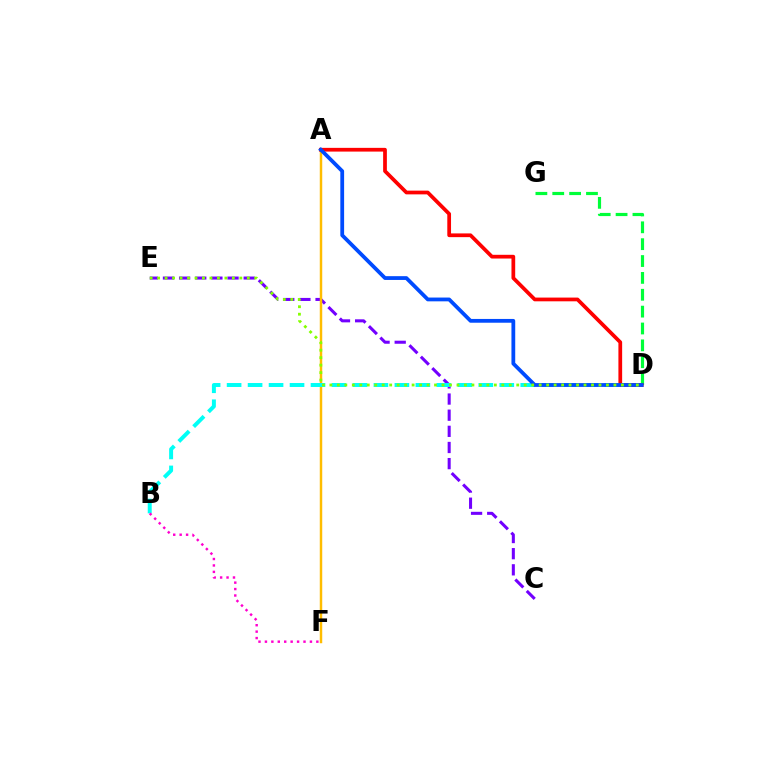{('C', 'E'): [{'color': '#7200ff', 'line_style': 'dashed', 'thickness': 2.19}], ('A', 'F'): [{'color': '#ffbd00', 'line_style': 'solid', 'thickness': 1.77}], ('B', 'D'): [{'color': '#00fff6', 'line_style': 'dashed', 'thickness': 2.85}], ('D', 'G'): [{'color': '#00ff39', 'line_style': 'dashed', 'thickness': 2.29}], ('B', 'F'): [{'color': '#ff00cf', 'line_style': 'dotted', 'thickness': 1.75}], ('A', 'D'): [{'color': '#ff0000', 'line_style': 'solid', 'thickness': 2.69}, {'color': '#004bff', 'line_style': 'solid', 'thickness': 2.73}], ('D', 'E'): [{'color': '#84ff00', 'line_style': 'dotted', 'thickness': 2.03}]}